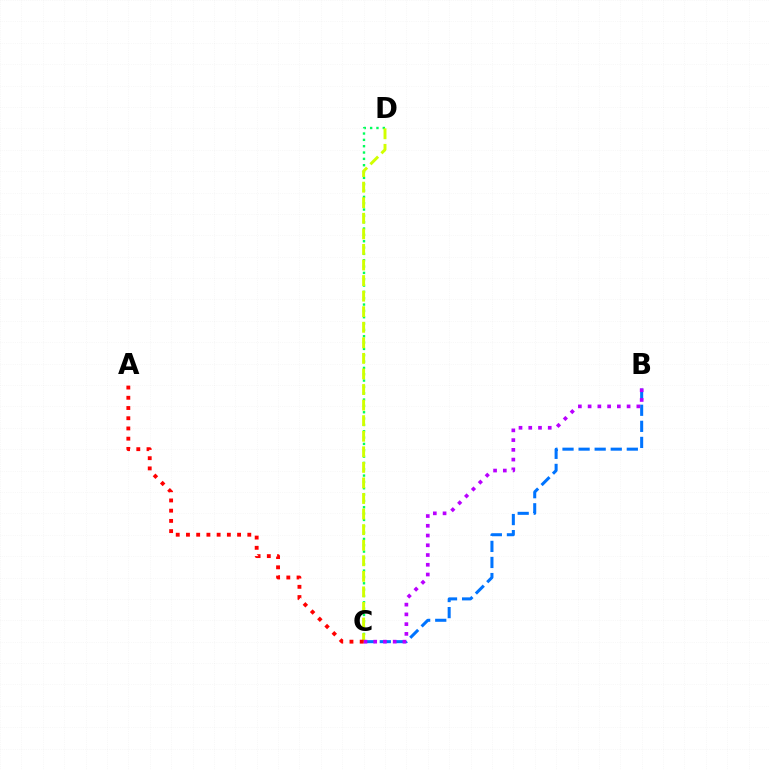{('B', 'C'): [{'color': '#0074ff', 'line_style': 'dashed', 'thickness': 2.18}, {'color': '#b900ff', 'line_style': 'dotted', 'thickness': 2.65}], ('C', 'D'): [{'color': '#00ff5c', 'line_style': 'dotted', 'thickness': 1.72}, {'color': '#d1ff00', 'line_style': 'dashed', 'thickness': 2.11}], ('A', 'C'): [{'color': '#ff0000', 'line_style': 'dotted', 'thickness': 2.78}]}